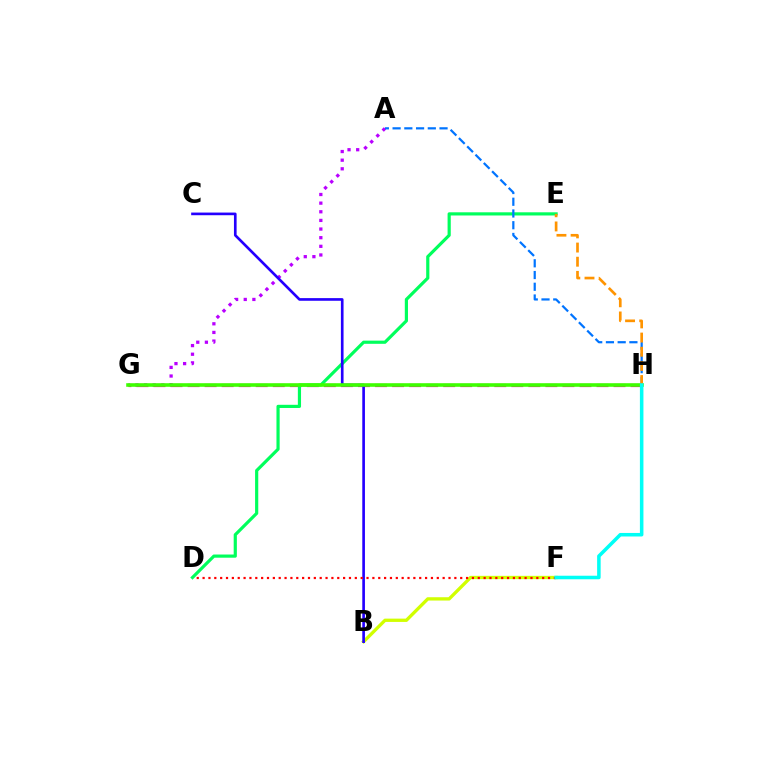{('A', 'G'): [{'color': '#b900ff', 'line_style': 'dotted', 'thickness': 2.35}], ('B', 'F'): [{'color': '#d1ff00', 'line_style': 'solid', 'thickness': 2.38}], ('G', 'H'): [{'color': '#ff00ac', 'line_style': 'dashed', 'thickness': 2.31}, {'color': '#3dff00', 'line_style': 'solid', 'thickness': 2.58}], ('D', 'E'): [{'color': '#00ff5c', 'line_style': 'solid', 'thickness': 2.29}], ('B', 'C'): [{'color': '#2500ff', 'line_style': 'solid', 'thickness': 1.91}], ('A', 'H'): [{'color': '#0074ff', 'line_style': 'dashed', 'thickness': 1.59}], ('D', 'F'): [{'color': '#ff0000', 'line_style': 'dotted', 'thickness': 1.59}], ('E', 'H'): [{'color': '#ff9400', 'line_style': 'dashed', 'thickness': 1.92}], ('F', 'H'): [{'color': '#00fff6', 'line_style': 'solid', 'thickness': 2.55}]}